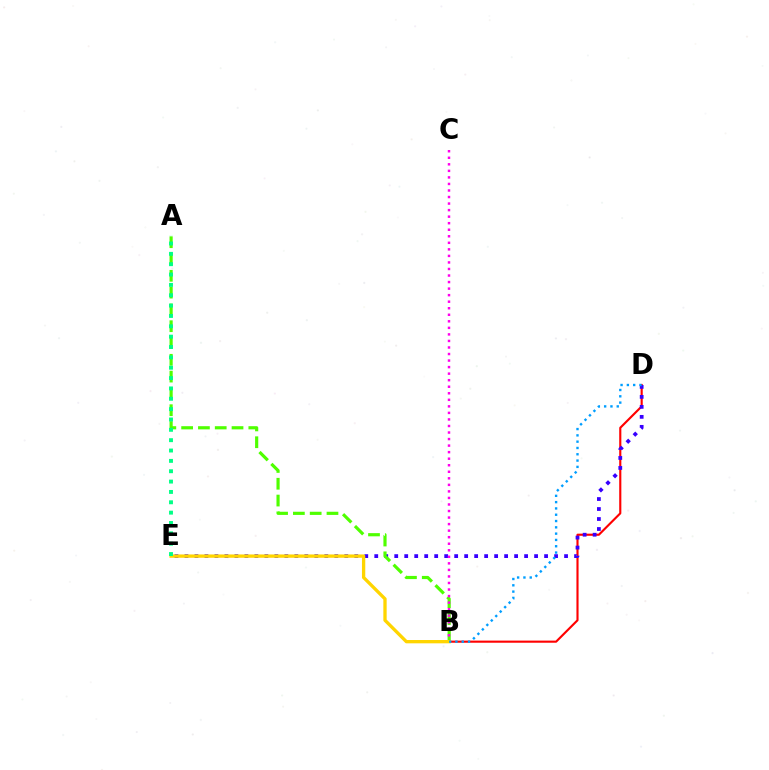{('B', 'D'): [{'color': '#ff0000', 'line_style': 'solid', 'thickness': 1.53}, {'color': '#009eff', 'line_style': 'dotted', 'thickness': 1.71}], ('D', 'E'): [{'color': '#3700ff', 'line_style': 'dotted', 'thickness': 2.71}], ('A', 'B'): [{'color': '#4fff00', 'line_style': 'dashed', 'thickness': 2.28}], ('B', 'C'): [{'color': '#ff00ed', 'line_style': 'dotted', 'thickness': 1.78}], ('B', 'E'): [{'color': '#ffd500', 'line_style': 'solid', 'thickness': 2.39}], ('A', 'E'): [{'color': '#00ff86', 'line_style': 'dotted', 'thickness': 2.81}]}